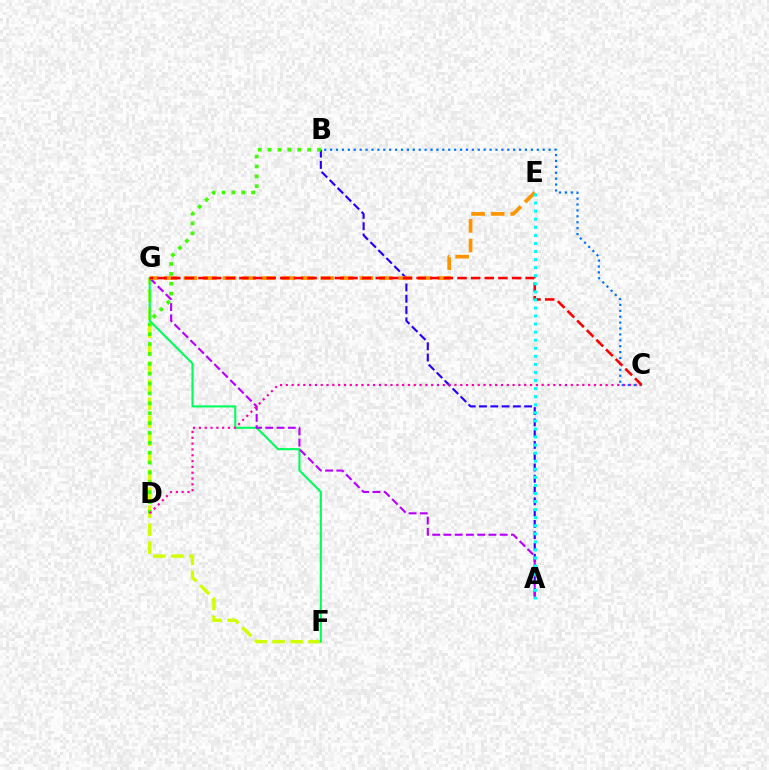{('F', 'G'): [{'color': '#d1ff00', 'line_style': 'dashed', 'thickness': 2.44}, {'color': '#00ff5c', 'line_style': 'solid', 'thickness': 1.52}], ('A', 'B'): [{'color': '#2500ff', 'line_style': 'dashed', 'thickness': 1.53}], ('A', 'G'): [{'color': '#b900ff', 'line_style': 'dashed', 'thickness': 1.53}], ('E', 'G'): [{'color': '#ff9400', 'line_style': 'dashed', 'thickness': 2.66}], ('B', 'D'): [{'color': '#3dff00', 'line_style': 'dotted', 'thickness': 2.68}], ('C', 'D'): [{'color': '#ff00ac', 'line_style': 'dotted', 'thickness': 1.58}], ('B', 'C'): [{'color': '#0074ff', 'line_style': 'dotted', 'thickness': 1.6}], ('C', 'G'): [{'color': '#ff0000', 'line_style': 'dashed', 'thickness': 1.85}], ('A', 'E'): [{'color': '#00fff6', 'line_style': 'dotted', 'thickness': 2.19}]}